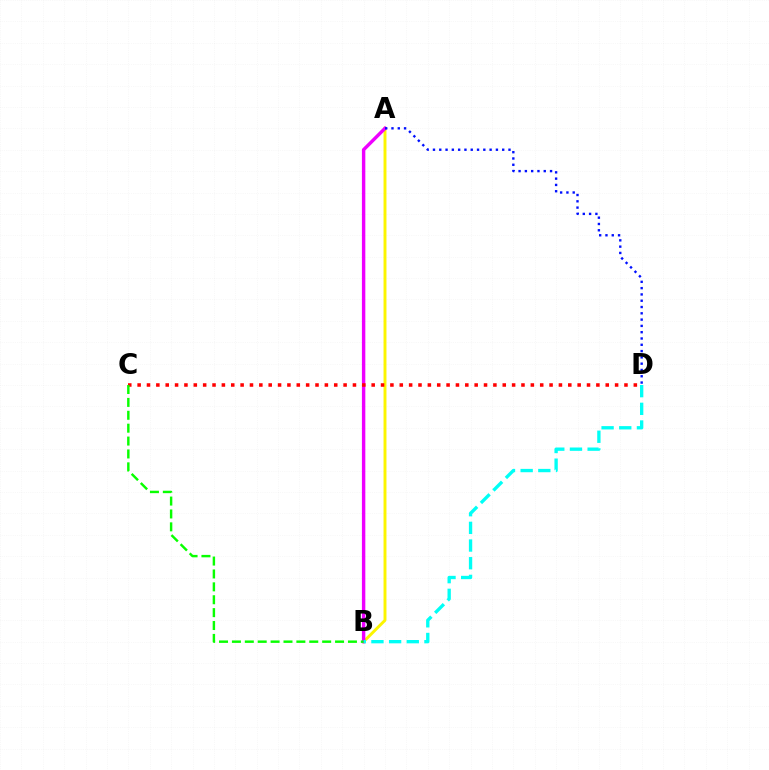{('A', 'B'): [{'color': '#fcf500', 'line_style': 'solid', 'thickness': 2.11}, {'color': '#ee00ff', 'line_style': 'solid', 'thickness': 2.46}], ('C', 'D'): [{'color': '#ff0000', 'line_style': 'dotted', 'thickness': 2.54}], ('B', 'D'): [{'color': '#00fff6', 'line_style': 'dashed', 'thickness': 2.4}], ('A', 'D'): [{'color': '#0010ff', 'line_style': 'dotted', 'thickness': 1.71}], ('B', 'C'): [{'color': '#08ff00', 'line_style': 'dashed', 'thickness': 1.75}]}